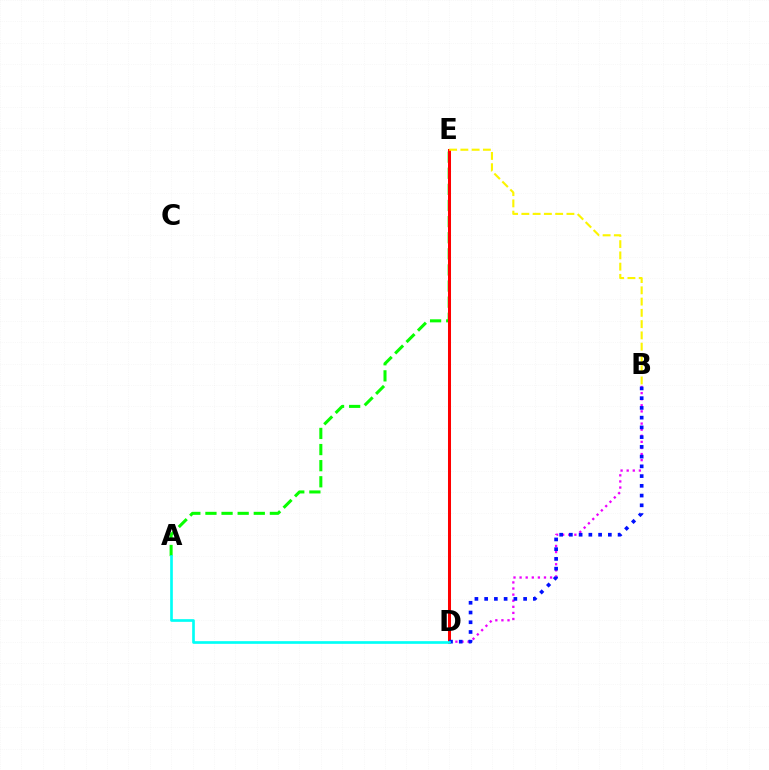{('A', 'E'): [{'color': '#08ff00', 'line_style': 'dashed', 'thickness': 2.19}], ('D', 'E'): [{'color': '#ff0000', 'line_style': 'solid', 'thickness': 2.18}], ('B', 'D'): [{'color': '#ee00ff', 'line_style': 'dotted', 'thickness': 1.66}, {'color': '#0010ff', 'line_style': 'dotted', 'thickness': 2.65}], ('A', 'D'): [{'color': '#00fff6', 'line_style': 'solid', 'thickness': 1.92}], ('B', 'E'): [{'color': '#fcf500', 'line_style': 'dashed', 'thickness': 1.53}]}